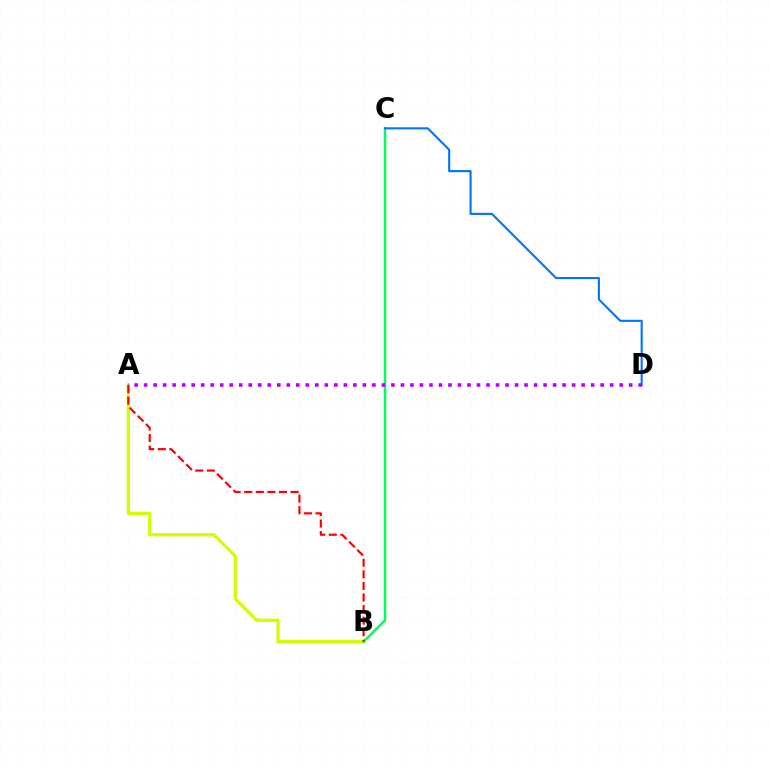{('A', 'B'): [{'color': '#d1ff00', 'line_style': 'solid', 'thickness': 2.37}, {'color': '#ff0000', 'line_style': 'dashed', 'thickness': 1.57}], ('B', 'C'): [{'color': '#00ff5c', 'line_style': 'solid', 'thickness': 1.82}], ('C', 'D'): [{'color': '#0074ff', 'line_style': 'solid', 'thickness': 1.51}], ('A', 'D'): [{'color': '#b900ff', 'line_style': 'dotted', 'thickness': 2.58}]}